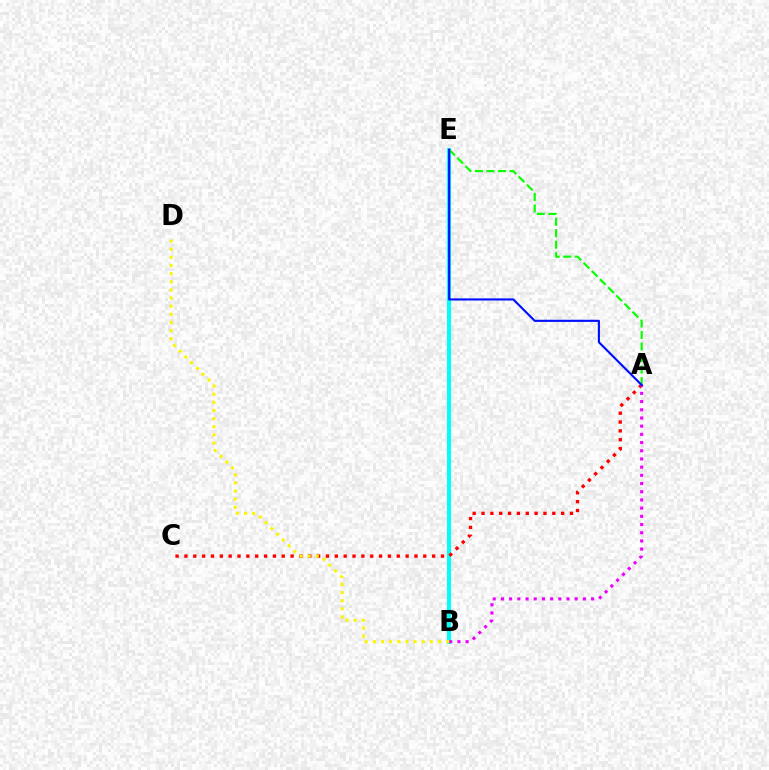{('B', 'E'): [{'color': '#00fff6', 'line_style': 'solid', 'thickness': 2.89}], ('A', 'C'): [{'color': '#ff0000', 'line_style': 'dotted', 'thickness': 2.4}], ('A', 'E'): [{'color': '#08ff00', 'line_style': 'dashed', 'thickness': 1.57}, {'color': '#0010ff', 'line_style': 'solid', 'thickness': 1.54}], ('A', 'B'): [{'color': '#ee00ff', 'line_style': 'dotted', 'thickness': 2.23}], ('B', 'D'): [{'color': '#fcf500', 'line_style': 'dotted', 'thickness': 2.21}]}